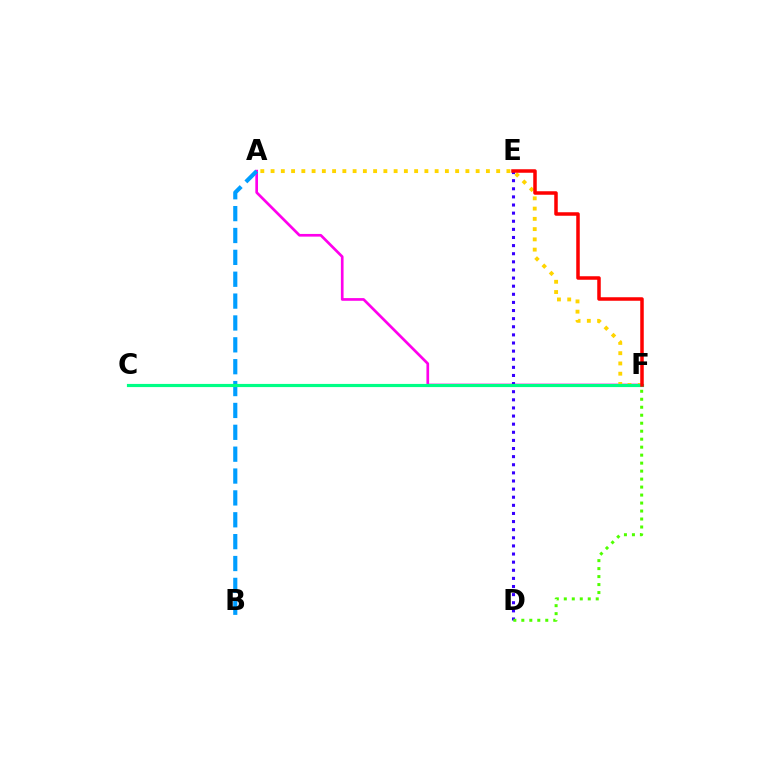{('A', 'F'): [{'color': '#ff00ed', 'line_style': 'solid', 'thickness': 1.93}, {'color': '#ffd500', 'line_style': 'dotted', 'thickness': 2.79}], ('D', 'E'): [{'color': '#3700ff', 'line_style': 'dotted', 'thickness': 2.21}], ('A', 'B'): [{'color': '#009eff', 'line_style': 'dashed', 'thickness': 2.97}], ('C', 'F'): [{'color': '#00ff86', 'line_style': 'solid', 'thickness': 2.28}], ('E', 'F'): [{'color': '#ff0000', 'line_style': 'solid', 'thickness': 2.52}], ('D', 'F'): [{'color': '#4fff00', 'line_style': 'dotted', 'thickness': 2.17}]}